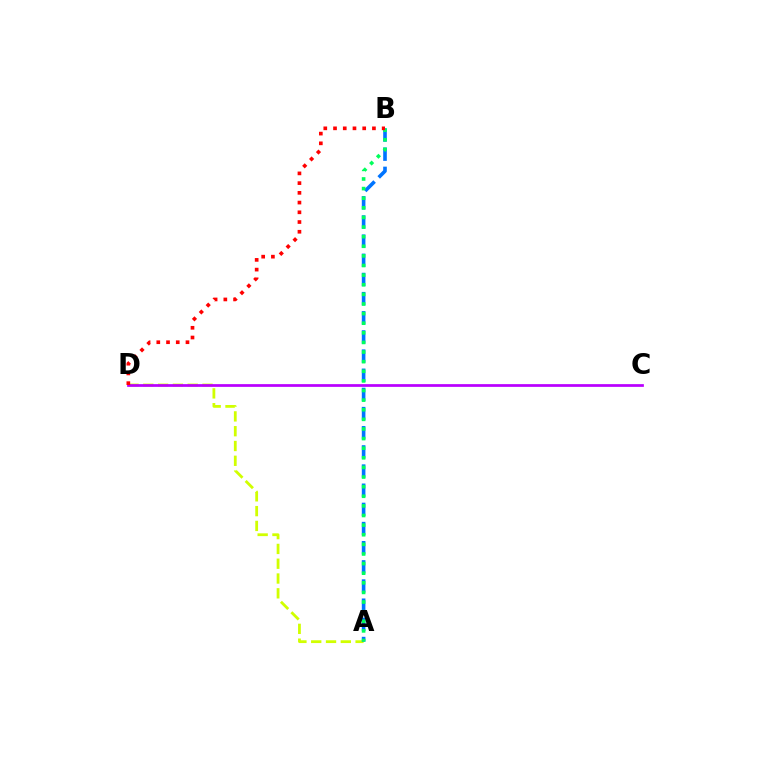{('A', 'D'): [{'color': '#d1ff00', 'line_style': 'dashed', 'thickness': 2.01}], ('A', 'B'): [{'color': '#0074ff', 'line_style': 'dashed', 'thickness': 2.6}, {'color': '#00ff5c', 'line_style': 'dotted', 'thickness': 2.61}], ('C', 'D'): [{'color': '#b900ff', 'line_style': 'solid', 'thickness': 1.97}], ('B', 'D'): [{'color': '#ff0000', 'line_style': 'dotted', 'thickness': 2.64}]}